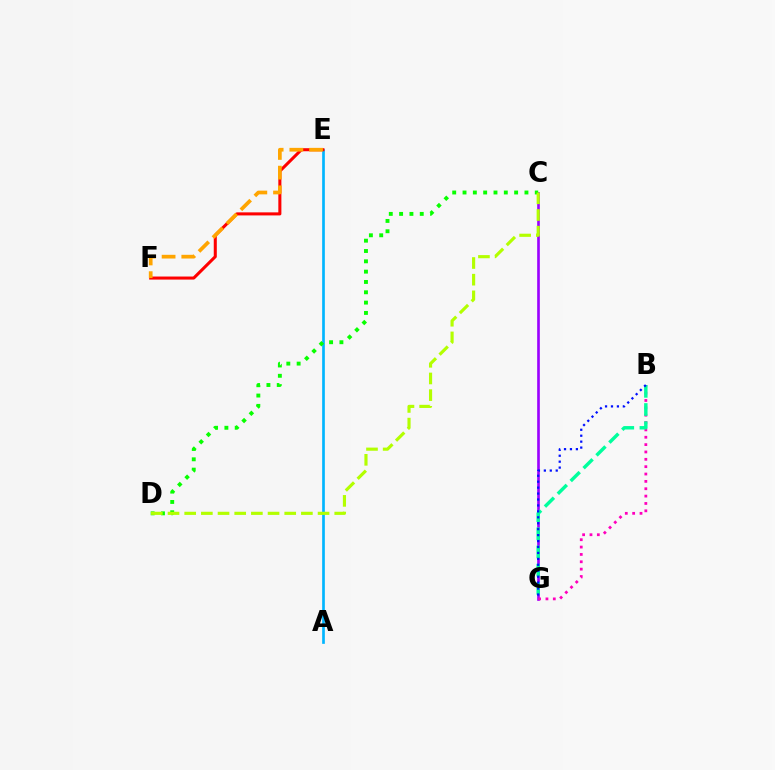{('A', 'E'): [{'color': '#00b5ff', 'line_style': 'solid', 'thickness': 1.93}], ('E', 'F'): [{'color': '#ff0000', 'line_style': 'solid', 'thickness': 2.2}, {'color': '#ffa500', 'line_style': 'dashed', 'thickness': 2.68}], ('C', 'G'): [{'color': '#9b00ff', 'line_style': 'solid', 'thickness': 1.91}], ('B', 'G'): [{'color': '#ff00bd', 'line_style': 'dotted', 'thickness': 2.0}, {'color': '#00ff9d', 'line_style': 'dashed', 'thickness': 2.47}, {'color': '#0010ff', 'line_style': 'dotted', 'thickness': 1.61}], ('C', 'D'): [{'color': '#08ff00', 'line_style': 'dotted', 'thickness': 2.8}, {'color': '#b3ff00', 'line_style': 'dashed', 'thickness': 2.26}]}